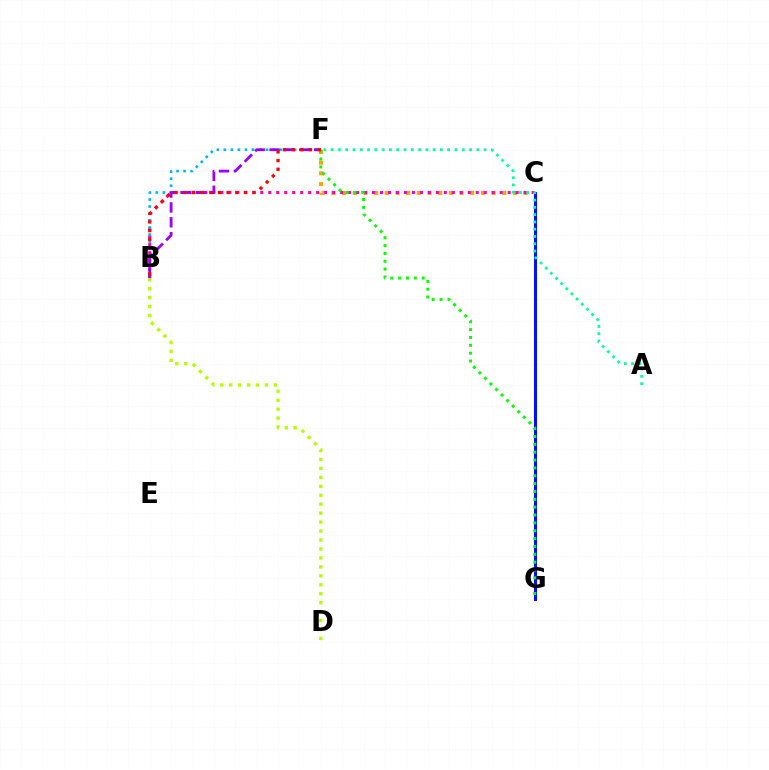{('C', 'F'): [{'color': '#ffa500', 'line_style': 'dotted', 'thickness': 2.9}], ('C', 'G'): [{'color': '#0010ff', 'line_style': 'solid', 'thickness': 2.18}], ('B', 'C'): [{'color': '#ff00bd', 'line_style': 'dotted', 'thickness': 2.17}], ('B', 'D'): [{'color': '#b3ff00', 'line_style': 'dotted', 'thickness': 2.43}], ('B', 'F'): [{'color': '#00b5ff', 'line_style': 'dotted', 'thickness': 1.91}, {'color': '#9b00ff', 'line_style': 'dashed', 'thickness': 2.02}, {'color': '#ff0000', 'line_style': 'dotted', 'thickness': 2.35}], ('F', 'G'): [{'color': '#08ff00', 'line_style': 'dotted', 'thickness': 2.13}], ('A', 'F'): [{'color': '#00ff9d', 'line_style': 'dotted', 'thickness': 1.98}]}